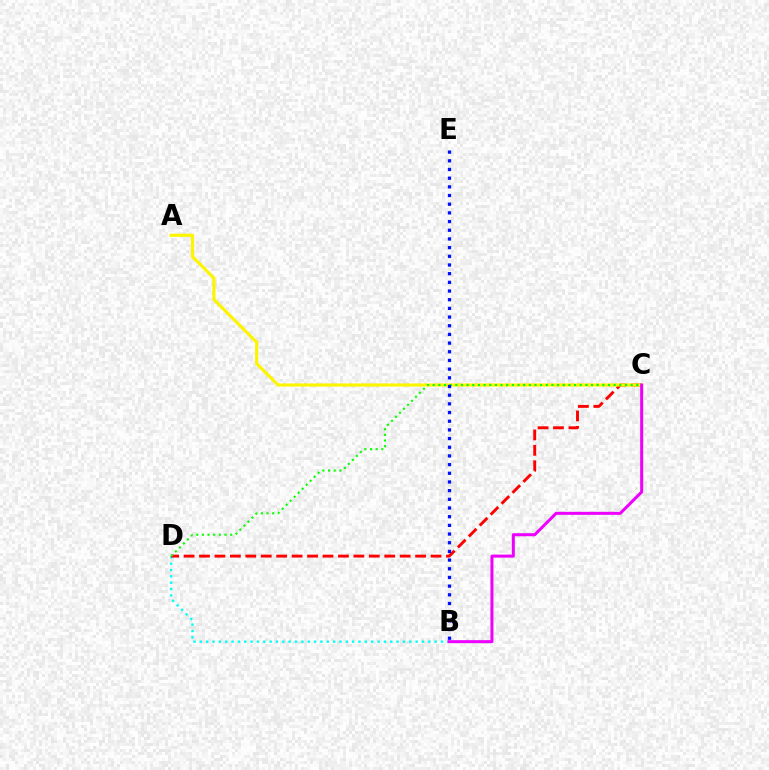{('B', 'D'): [{'color': '#00fff6', 'line_style': 'dotted', 'thickness': 1.72}], ('C', 'D'): [{'color': '#ff0000', 'line_style': 'dashed', 'thickness': 2.1}, {'color': '#08ff00', 'line_style': 'dotted', 'thickness': 1.54}], ('A', 'C'): [{'color': '#fcf500', 'line_style': 'solid', 'thickness': 2.28}], ('B', 'E'): [{'color': '#0010ff', 'line_style': 'dotted', 'thickness': 2.36}], ('B', 'C'): [{'color': '#ee00ff', 'line_style': 'solid', 'thickness': 2.17}]}